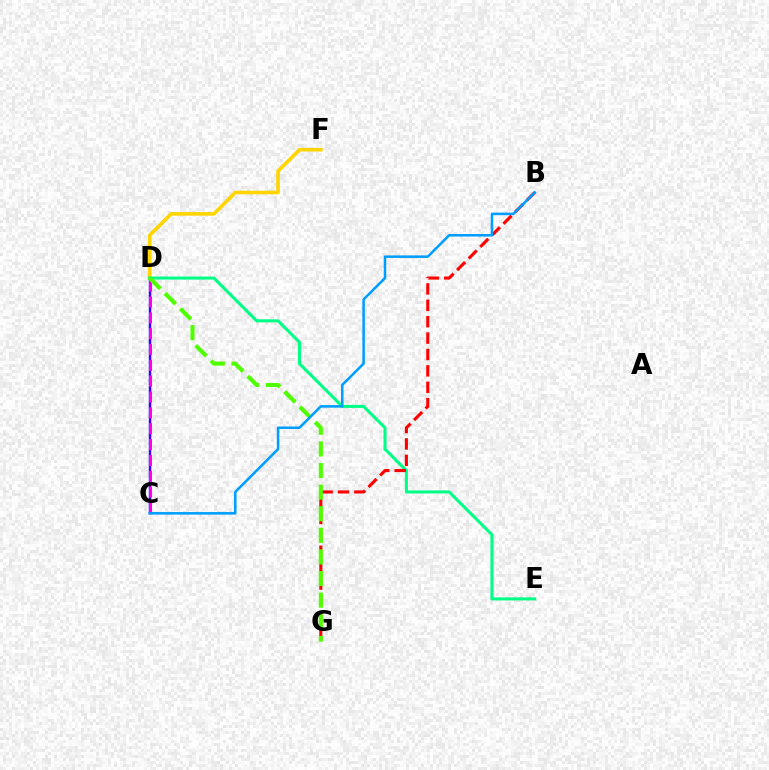{('C', 'D'): [{'color': '#3700ff', 'line_style': 'solid', 'thickness': 1.76}, {'color': '#ff00ed', 'line_style': 'dashed', 'thickness': 2.15}], ('D', 'F'): [{'color': '#ffd500', 'line_style': 'solid', 'thickness': 2.6}], ('D', 'E'): [{'color': '#00ff86', 'line_style': 'solid', 'thickness': 2.19}], ('B', 'G'): [{'color': '#ff0000', 'line_style': 'dashed', 'thickness': 2.23}], ('D', 'G'): [{'color': '#4fff00', 'line_style': 'dashed', 'thickness': 2.93}], ('B', 'C'): [{'color': '#009eff', 'line_style': 'solid', 'thickness': 1.82}]}